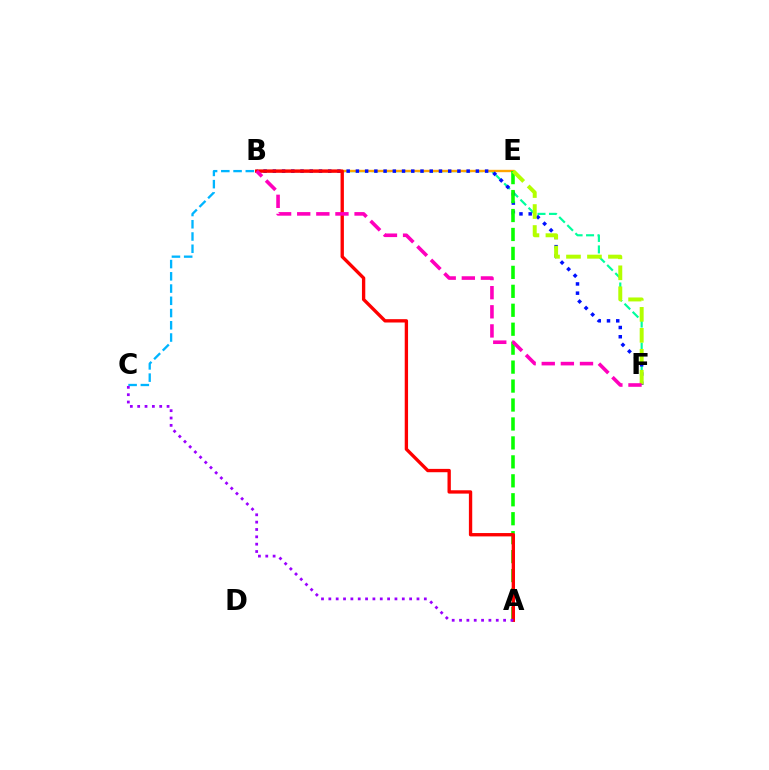{('B', 'F'): [{'color': '#00ff9d', 'line_style': 'dashed', 'thickness': 1.56}, {'color': '#0010ff', 'line_style': 'dotted', 'thickness': 2.51}, {'color': '#ff00bd', 'line_style': 'dashed', 'thickness': 2.6}], ('B', 'C'): [{'color': '#00b5ff', 'line_style': 'dashed', 'thickness': 1.66}], ('B', 'E'): [{'color': '#ffa500', 'line_style': 'solid', 'thickness': 1.7}], ('A', 'E'): [{'color': '#08ff00', 'line_style': 'dashed', 'thickness': 2.57}], ('A', 'B'): [{'color': '#ff0000', 'line_style': 'solid', 'thickness': 2.41}], ('E', 'F'): [{'color': '#b3ff00', 'line_style': 'dashed', 'thickness': 2.85}], ('A', 'C'): [{'color': '#9b00ff', 'line_style': 'dotted', 'thickness': 2.0}]}